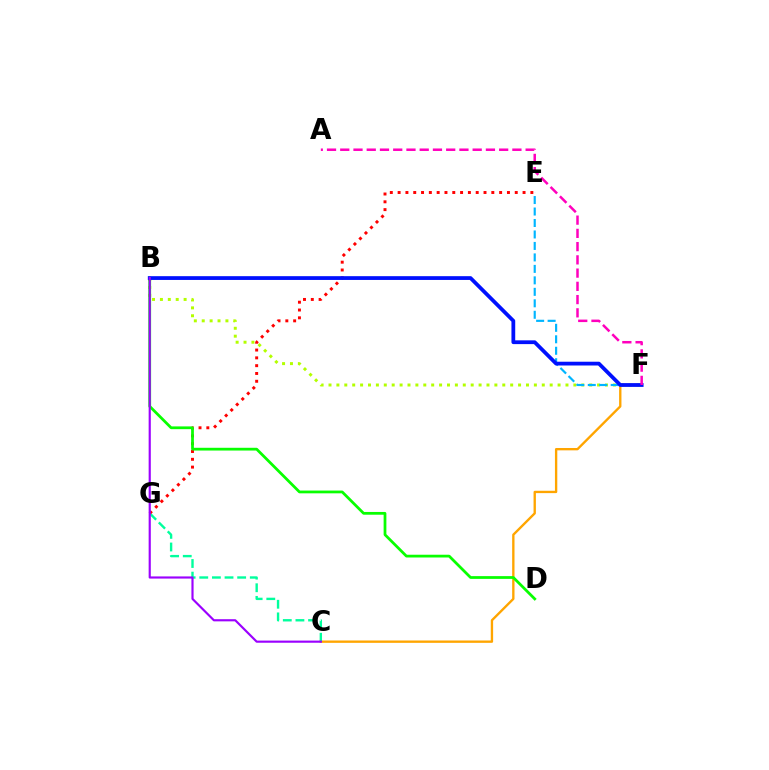{('C', 'F'): [{'color': '#ffa500', 'line_style': 'solid', 'thickness': 1.69}], ('C', 'G'): [{'color': '#00ff9d', 'line_style': 'dashed', 'thickness': 1.72}], ('B', 'F'): [{'color': '#b3ff00', 'line_style': 'dotted', 'thickness': 2.15}, {'color': '#0010ff', 'line_style': 'solid', 'thickness': 2.72}], ('E', 'G'): [{'color': '#ff0000', 'line_style': 'dotted', 'thickness': 2.12}], ('B', 'D'): [{'color': '#08ff00', 'line_style': 'solid', 'thickness': 1.99}], ('E', 'F'): [{'color': '#00b5ff', 'line_style': 'dashed', 'thickness': 1.56}], ('B', 'C'): [{'color': '#9b00ff', 'line_style': 'solid', 'thickness': 1.55}], ('A', 'F'): [{'color': '#ff00bd', 'line_style': 'dashed', 'thickness': 1.8}]}